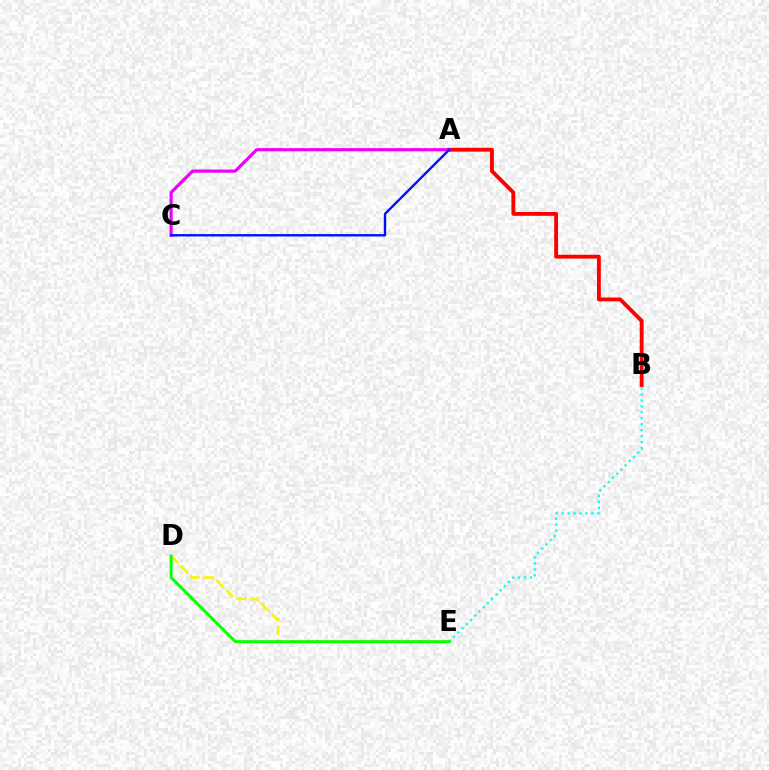{('B', 'E'): [{'color': '#00fff6', 'line_style': 'dotted', 'thickness': 1.62}], ('A', 'B'): [{'color': '#ff0000', 'line_style': 'solid', 'thickness': 2.77}], ('D', 'E'): [{'color': '#fcf500', 'line_style': 'dashed', 'thickness': 1.88}, {'color': '#08ff00', 'line_style': 'solid', 'thickness': 2.11}], ('A', 'C'): [{'color': '#ee00ff', 'line_style': 'solid', 'thickness': 2.28}, {'color': '#0010ff', 'line_style': 'solid', 'thickness': 1.71}]}